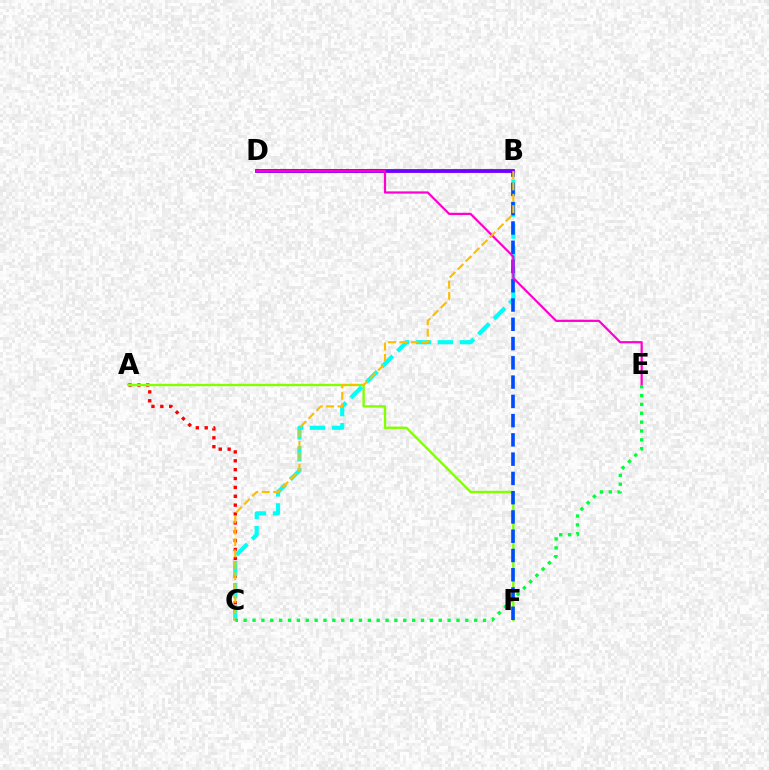{('A', 'C'): [{'color': '#ff0000', 'line_style': 'dotted', 'thickness': 2.41}], ('A', 'F'): [{'color': '#84ff00', 'line_style': 'solid', 'thickness': 1.71}], ('B', 'C'): [{'color': '#00fff6', 'line_style': 'dashed', 'thickness': 2.99}, {'color': '#ffbd00', 'line_style': 'dashed', 'thickness': 1.54}], ('B', 'F'): [{'color': '#004bff', 'line_style': 'dashed', 'thickness': 2.62}], ('B', 'D'): [{'color': '#7200ff', 'line_style': 'solid', 'thickness': 2.76}], ('D', 'E'): [{'color': '#ff00cf', 'line_style': 'solid', 'thickness': 1.61}], ('C', 'E'): [{'color': '#00ff39', 'line_style': 'dotted', 'thickness': 2.41}]}